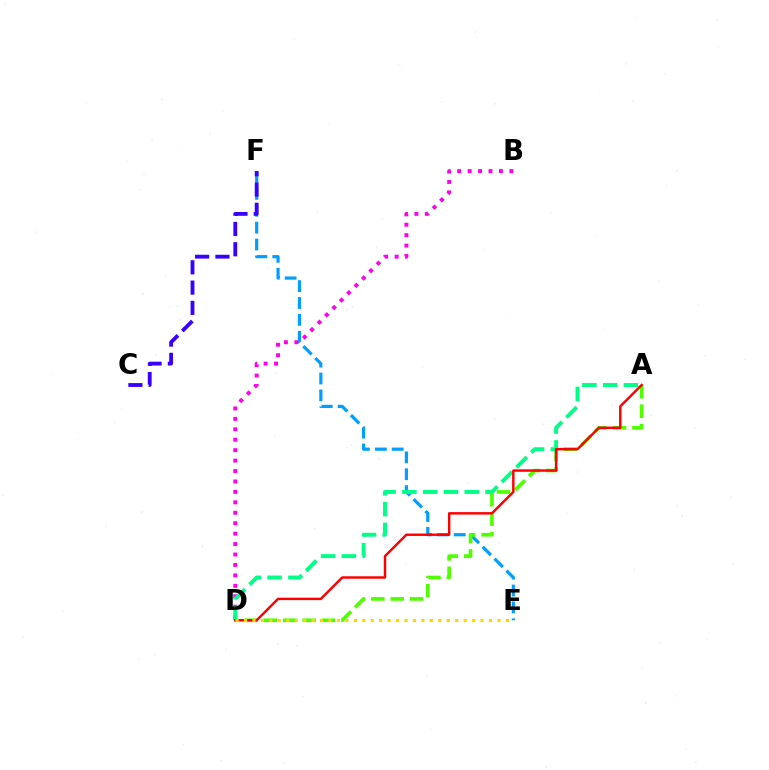{('E', 'F'): [{'color': '#009eff', 'line_style': 'dashed', 'thickness': 2.29}], ('C', 'F'): [{'color': '#3700ff', 'line_style': 'dashed', 'thickness': 2.75}], ('A', 'D'): [{'color': '#4fff00', 'line_style': 'dashed', 'thickness': 2.63}, {'color': '#00ff86', 'line_style': 'dashed', 'thickness': 2.82}, {'color': '#ff0000', 'line_style': 'solid', 'thickness': 1.76}], ('B', 'D'): [{'color': '#ff00ed', 'line_style': 'dotted', 'thickness': 2.83}], ('D', 'E'): [{'color': '#ffd500', 'line_style': 'dotted', 'thickness': 2.29}]}